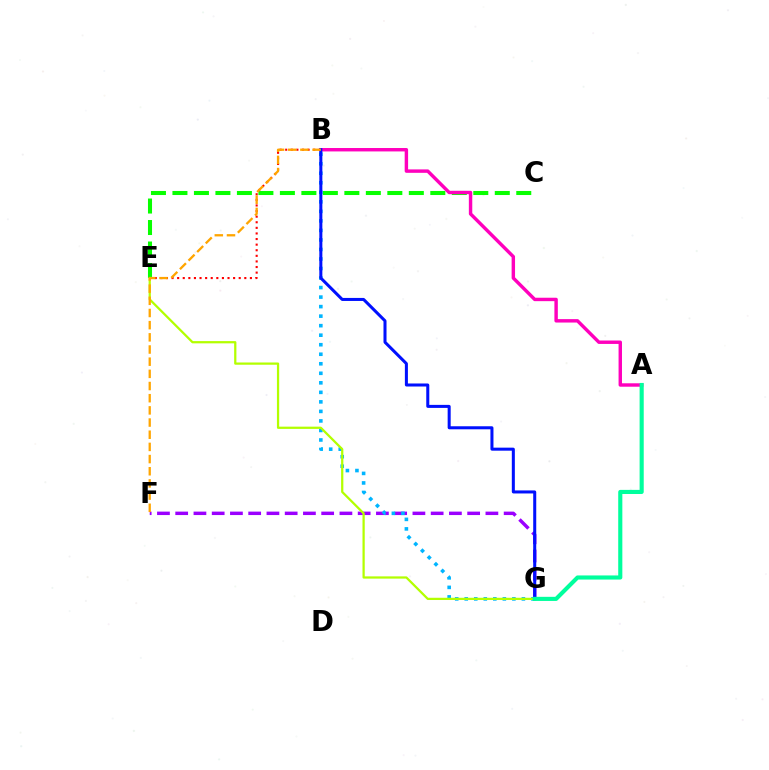{('C', 'E'): [{'color': '#08ff00', 'line_style': 'dashed', 'thickness': 2.92}], ('F', 'G'): [{'color': '#9b00ff', 'line_style': 'dashed', 'thickness': 2.48}], ('B', 'E'): [{'color': '#ff0000', 'line_style': 'dotted', 'thickness': 1.52}], ('B', 'G'): [{'color': '#00b5ff', 'line_style': 'dotted', 'thickness': 2.59}, {'color': '#0010ff', 'line_style': 'solid', 'thickness': 2.18}], ('A', 'B'): [{'color': '#ff00bd', 'line_style': 'solid', 'thickness': 2.46}], ('E', 'G'): [{'color': '#b3ff00', 'line_style': 'solid', 'thickness': 1.62}], ('A', 'G'): [{'color': '#00ff9d', 'line_style': 'solid', 'thickness': 2.97}], ('B', 'F'): [{'color': '#ffa500', 'line_style': 'dashed', 'thickness': 1.65}]}